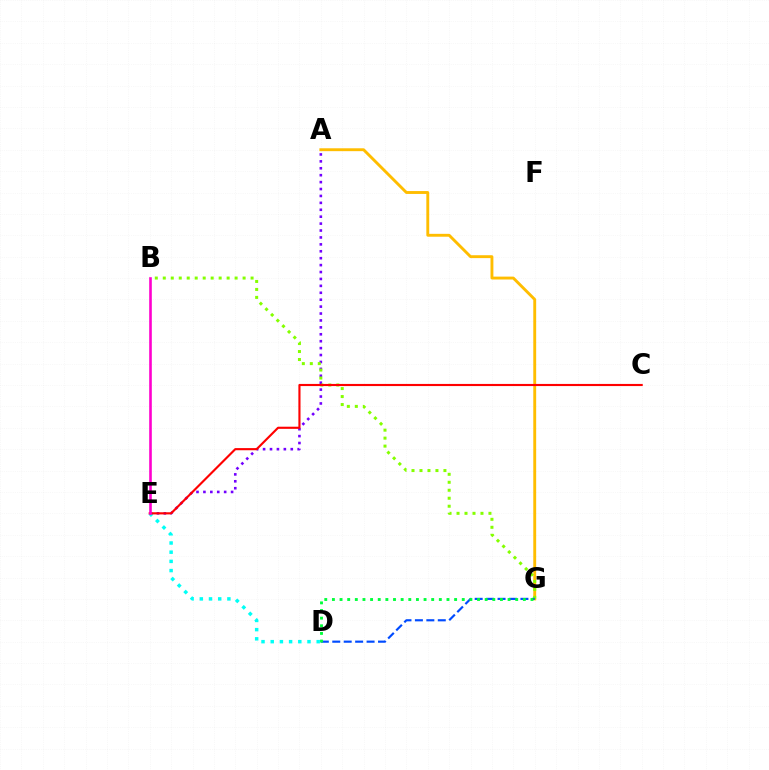{('A', 'E'): [{'color': '#7200ff', 'line_style': 'dotted', 'thickness': 1.88}], ('D', 'E'): [{'color': '#00fff6', 'line_style': 'dotted', 'thickness': 2.5}], ('A', 'G'): [{'color': '#ffbd00', 'line_style': 'solid', 'thickness': 2.08}], ('B', 'G'): [{'color': '#84ff00', 'line_style': 'dotted', 'thickness': 2.17}], ('D', 'G'): [{'color': '#004bff', 'line_style': 'dashed', 'thickness': 1.55}, {'color': '#00ff39', 'line_style': 'dotted', 'thickness': 2.08}], ('C', 'E'): [{'color': '#ff0000', 'line_style': 'solid', 'thickness': 1.54}], ('B', 'E'): [{'color': '#ff00cf', 'line_style': 'solid', 'thickness': 1.89}]}